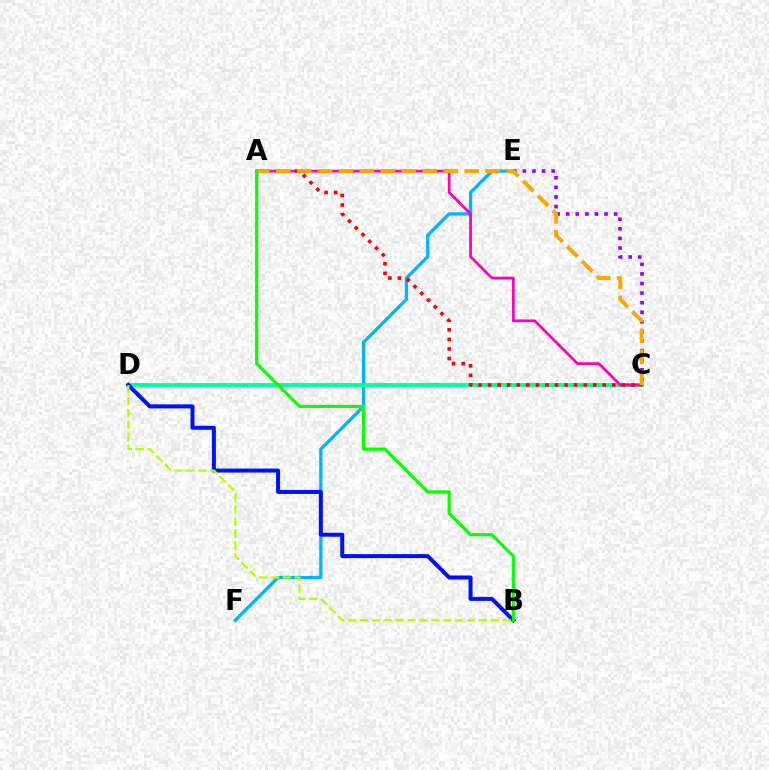{('E', 'F'): [{'color': '#00b5ff', 'line_style': 'solid', 'thickness': 2.37}], ('C', 'D'): [{'color': '#00ff9d', 'line_style': 'solid', 'thickness': 2.79}], ('C', 'E'): [{'color': '#9b00ff', 'line_style': 'dotted', 'thickness': 2.6}], ('B', 'D'): [{'color': '#0010ff', 'line_style': 'solid', 'thickness': 2.88}, {'color': '#b3ff00', 'line_style': 'dashed', 'thickness': 1.62}], ('A', 'C'): [{'color': '#ff00bd', 'line_style': 'solid', 'thickness': 1.99}, {'color': '#ff0000', 'line_style': 'dotted', 'thickness': 2.6}, {'color': '#ffa500', 'line_style': 'dashed', 'thickness': 2.84}], ('A', 'B'): [{'color': '#08ff00', 'line_style': 'solid', 'thickness': 2.28}]}